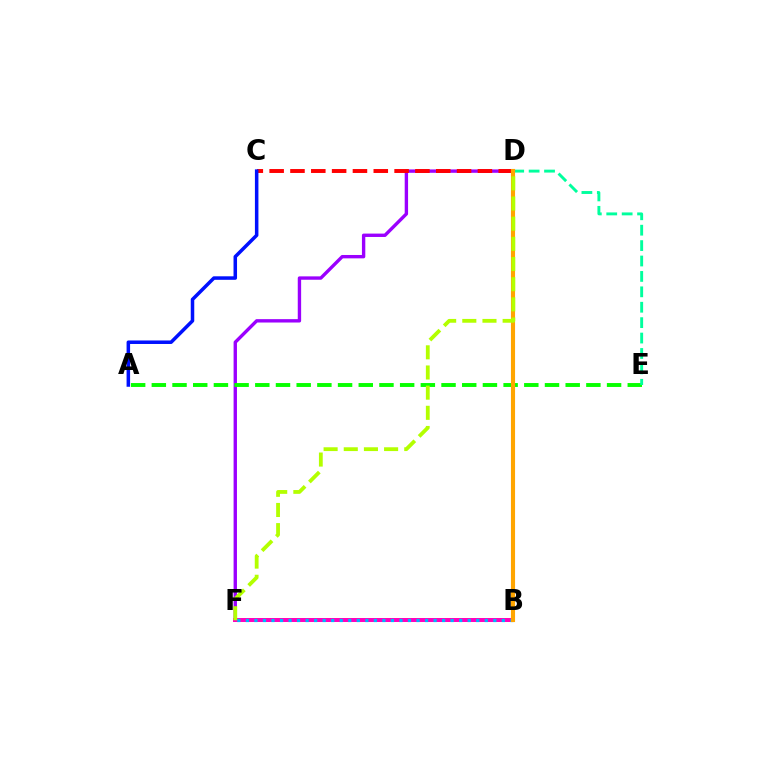{('D', 'F'): [{'color': '#9b00ff', 'line_style': 'solid', 'thickness': 2.43}, {'color': '#b3ff00', 'line_style': 'dashed', 'thickness': 2.74}], ('C', 'D'): [{'color': '#ff0000', 'line_style': 'dashed', 'thickness': 2.83}], ('A', 'C'): [{'color': '#0010ff', 'line_style': 'solid', 'thickness': 2.53}], ('B', 'F'): [{'color': '#ff00bd', 'line_style': 'solid', 'thickness': 2.86}, {'color': '#00b5ff', 'line_style': 'dotted', 'thickness': 2.32}], ('A', 'E'): [{'color': '#08ff00', 'line_style': 'dashed', 'thickness': 2.81}], ('D', 'E'): [{'color': '#00ff9d', 'line_style': 'dashed', 'thickness': 2.09}], ('B', 'D'): [{'color': '#ffa500', 'line_style': 'solid', 'thickness': 2.97}]}